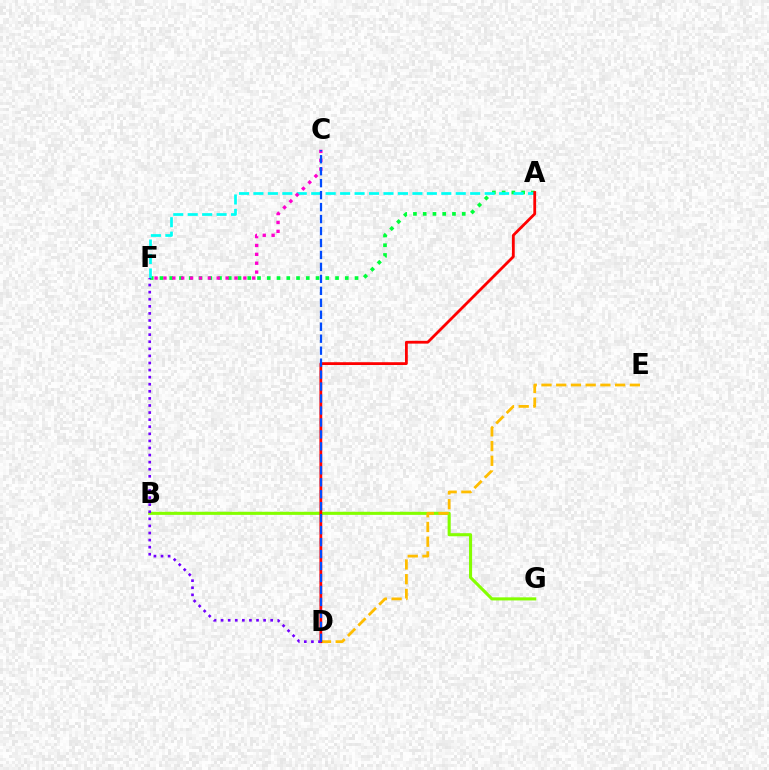{('B', 'G'): [{'color': '#84ff00', 'line_style': 'solid', 'thickness': 2.22}], ('D', 'E'): [{'color': '#ffbd00', 'line_style': 'dashed', 'thickness': 2.0}], ('A', 'F'): [{'color': '#00ff39', 'line_style': 'dotted', 'thickness': 2.65}, {'color': '#00fff6', 'line_style': 'dashed', 'thickness': 1.96}], ('A', 'D'): [{'color': '#ff0000', 'line_style': 'solid', 'thickness': 2.01}], ('C', 'F'): [{'color': '#ff00cf', 'line_style': 'dotted', 'thickness': 2.41}], ('C', 'D'): [{'color': '#004bff', 'line_style': 'dashed', 'thickness': 1.63}], ('D', 'F'): [{'color': '#7200ff', 'line_style': 'dotted', 'thickness': 1.92}]}